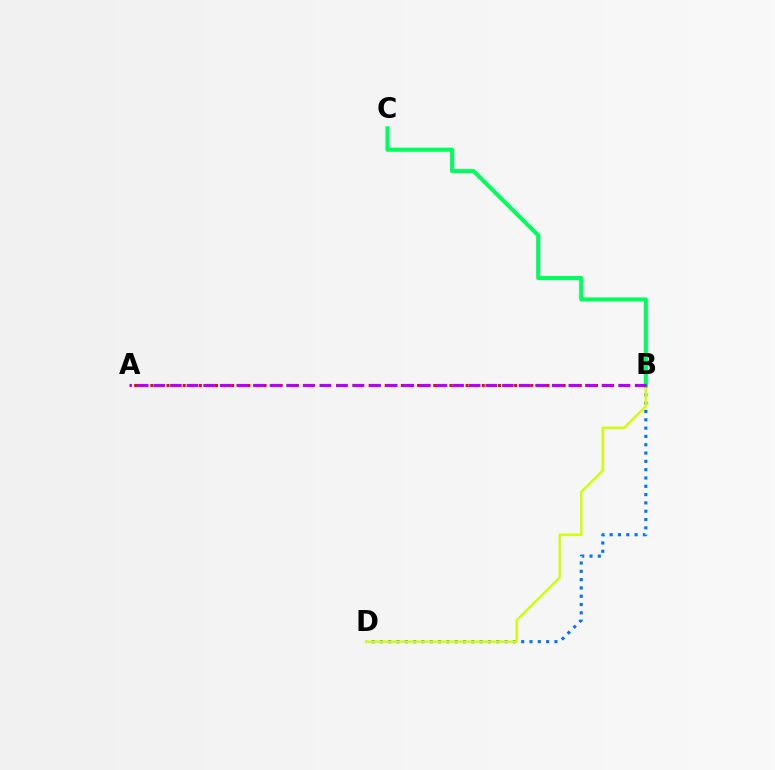{('B', 'D'): [{'color': '#0074ff', 'line_style': 'dotted', 'thickness': 2.26}, {'color': '#d1ff00', 'line_style': 'solid', 'thickness': 1.76}], ('B', 'C'): [{'color': '#00ff5c', 'line_style': 'solid', 'thickness': 2.94}], ('A', 'B'): [{'color': '#ff0000', 'line_style': 'dotted', 'thickness': 2.2}, {'color': '#b900ff', 'line_style': 'dashed', 'thickness': 2.26}]}